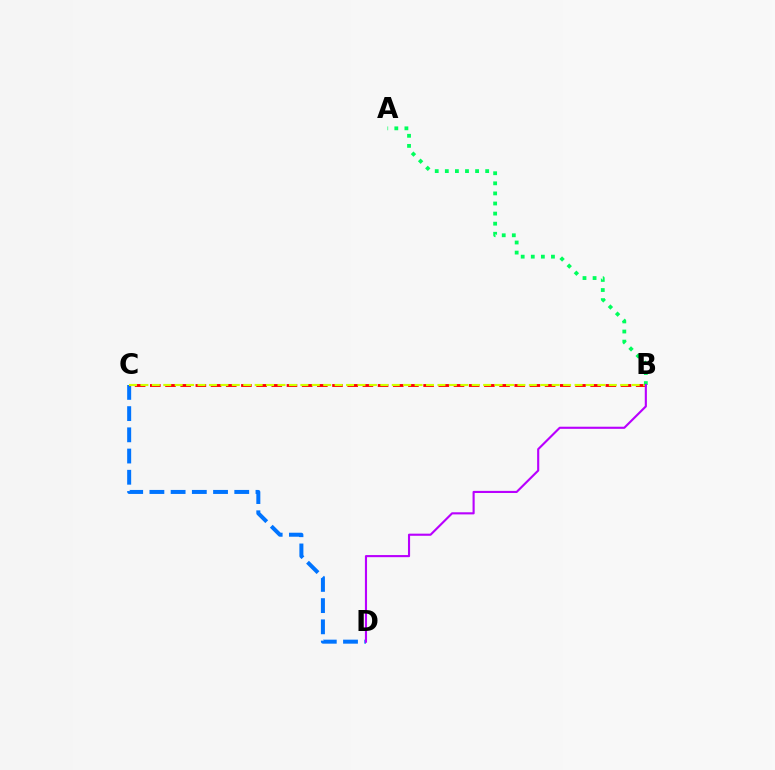{('C', 'D'): [{'color': '#0074ff', 'line_style': 'dashed', 'thickness': 2.88}], ('B', 'C'): [{'color': '#ff0000', 'line_style': 'dashed', 'thickness': 2.06}, {'color': '#d1ff00', 'line_style': 'dashed', 'thickness': 1.55}], ('A', 'B'): [{'color': '#00ff5c', 'line_style': 'dotted', 'thickness': 2.74}], ('B', 'D'): [{'color': '#b900ff', 'line_style': 'solid', 'thickness': 1.53}]}